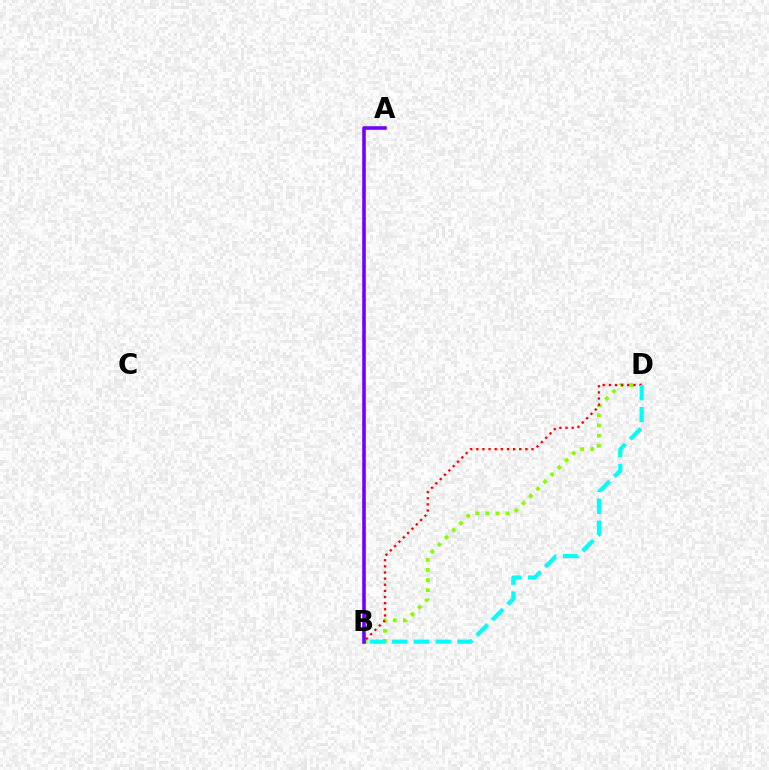{('B', 'D'): [{'color': '#84ff00', 'line_style': 'dotted', 'thickness': 2.75}, {'color': '#ff0000', 'line_style': 'dotted', 'thickness': 1.67}, {'color': '#00fff6', 'line_style': 'dashed', 'thickness': 2.97}], ('A', 'B'): [{'color': '#7200ff', 'line_style': 'solid', 'thickness': 2.58}]}